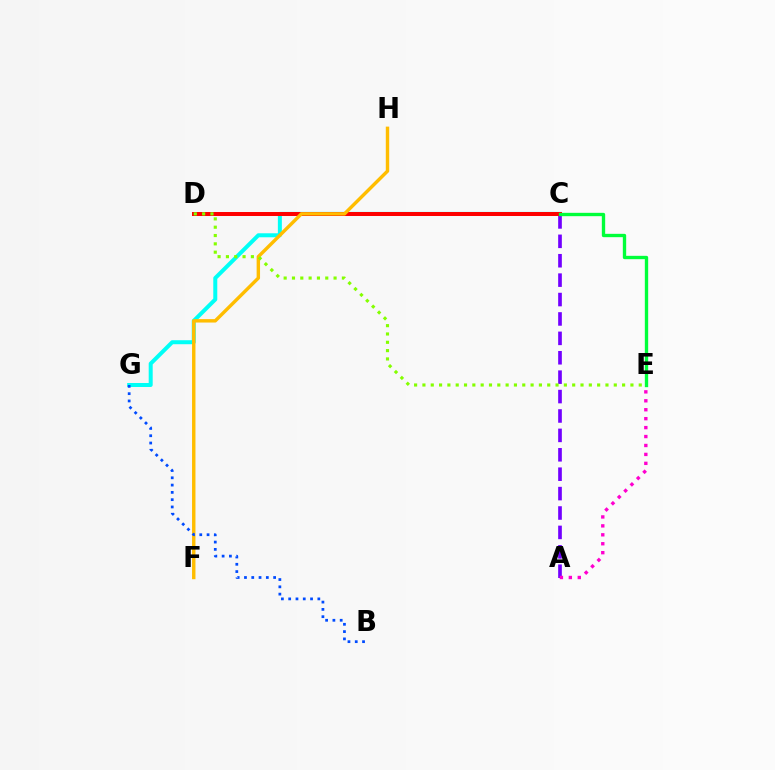{('C', 'G'): [{'color': '#00fff6', 'line_style': 'solid', 'thickness': 2.88}], ('A', 'C'): [{'color': '#7200ff', 'line_style': 'dashed', 'thickness': 2.64}], ('C', 'D'): [{'color': '#ff0000', 'line_style': 'solid', 'thickness': 2.87}], ('C', 'E'): [{'color': '#00ff39', 'line_style': 'solid', 'thickness': 2.41}], ('A', 'E'): [{'color': '#ff00cf', 'line_style': 'dotted', 'thickness': 2.43}], ('F', 'H'): [{'color': '#ffbd00', 'line_style': 'solid', 'thickness': 2.46}], ('D', 'E'): [{'color': '#84ff00', 'line_style': 'dotted', 'thickness': 2.26}], ('B', 'G'): [{'color': '#004bff', 'line_style': 'dotted', 'thickness': 1.98}]}